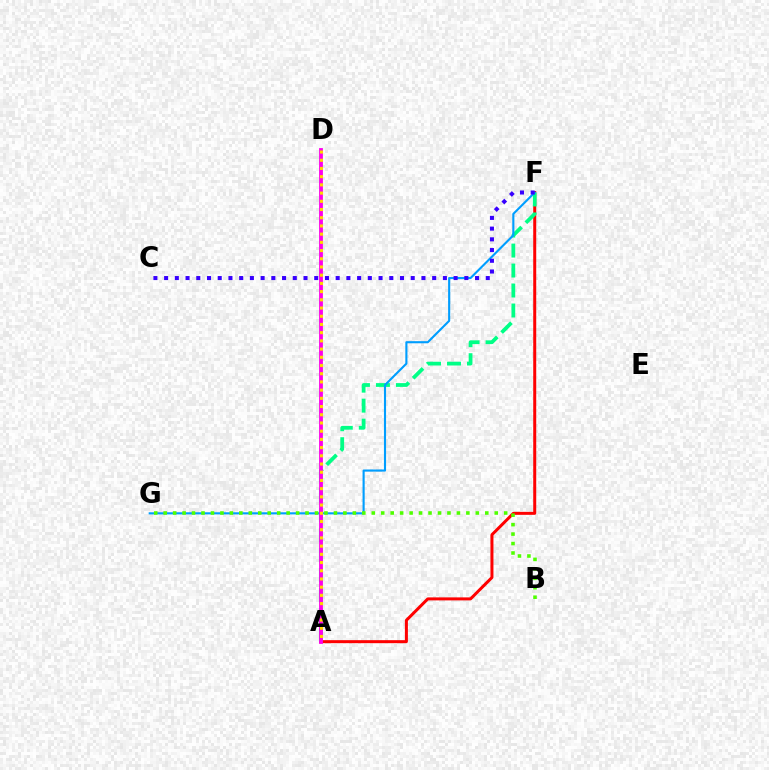{('A', 'F'): [{'color': '#ff0000', 'line_style': 'solid', 'thickness': 2.16}, {'color': '#00ff86', 'line_style': 'dashed', 'thickness': 2.71}], ('F', 'G'): [{'color': '#009eff', 'line_style': 'solid', 'thickness': 1.53}], ('C', 'F'): [{'color': '#3700ff', 'line_style': 'dotted', 'thickness': 2.91}], ('A', 'D'): [{'color': '#ff00ed', 'line_style': 'solid', 'thickness': 2.74}, {'color': '#ffd500', 'line_style': 'dotted', 'thickness': 2.23}], ('B', 'G'): [{'color': '#4fff00', 'line_style': 'dotted', 'thickness': 2.57}]}